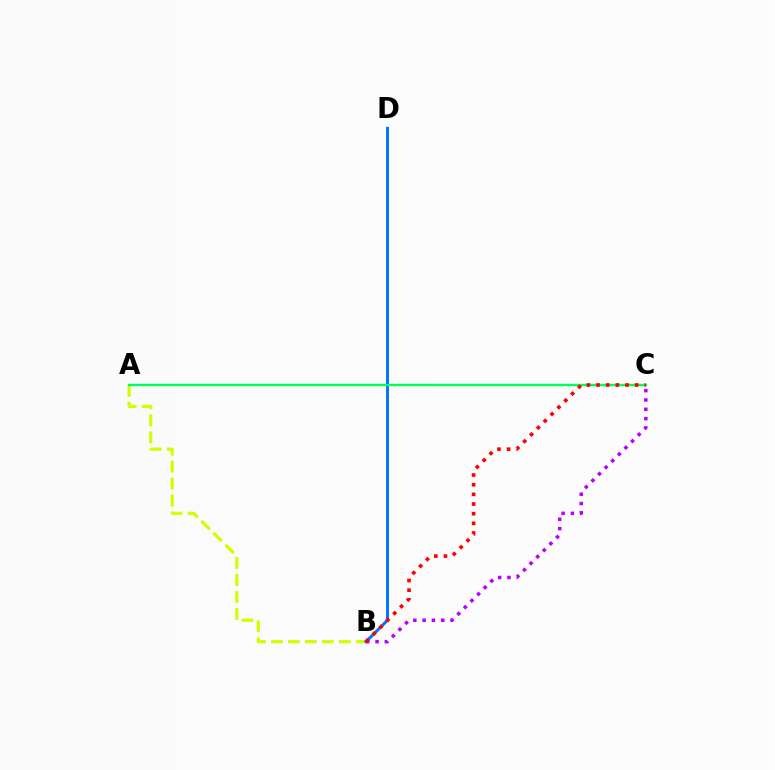{('A', 'B'): [{'color': '#d1ff00', 'line_style': 'dashed', 'thickness': 2.31}], ('B', 'D'): [{'color': '#0074ff', 'line_style': 'solid', 'thickness': 2.12}], ('A', 'C'): [{'color': '#00ff5c', 'line_style': 'solid', 'thickness': 1.73}], ('B', 'C'): [{'color': '#b900ff', 'line_style': 'dotted', 'thickness': 2.53}, {'color': '#ff0000', 'line_style': 'dotted', 'thickness': 2.62}]}